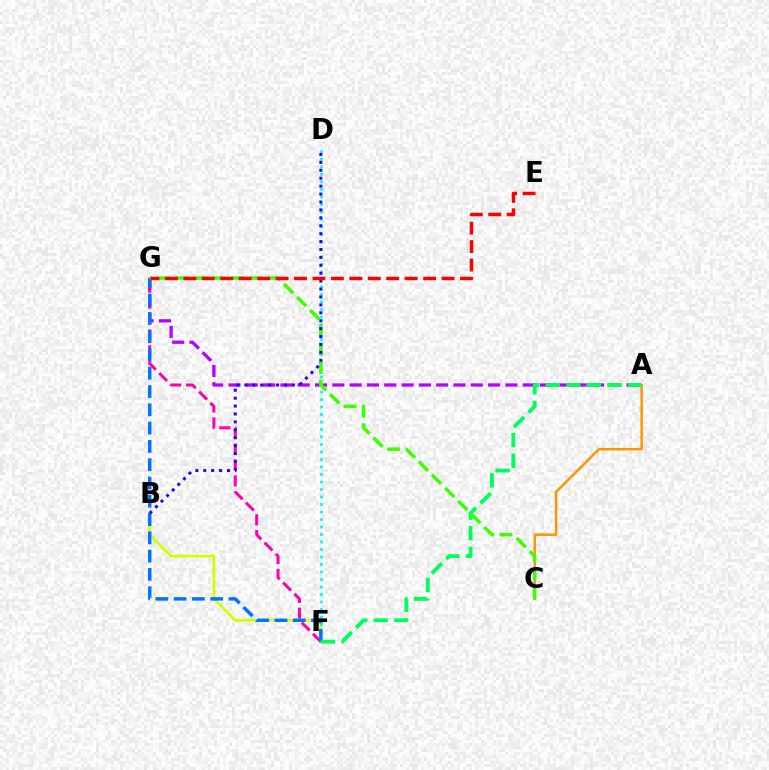{('A', 'C'): [{'color': '#ff9400', 'line_style': 'solid', 'thickness': 1.78}], ('B', 'F'): [{'color': '#d1ff00', 'line_style': 'solid', 'thickness': 1.94}], ('A', 'G'): [{'color': '#b900ff', 'line_style': 'dashed', 'thickness': 2.35}], ('F', 'G'): [{'color': '#ff00ac', 'line_style': 'dashed', 'thickness': 2.16}, {'color': '#0074ff', 'line_style': 'dashed', 'thickness': 2.48}], ('D', 'F'): [{'color': '#00fff6', 'line_style': 'dotted', 'thickness': 2.04}], ('A', 'F'): [{'color': '#00ff5c', 'line_style': 'dashed', 'thickness': 2.79}], ('C', 'G'): [{'color': '#3dff00', 'line_style': 'dashed', 'thickness': 2.51}], ('B', 'D'): [{'color': '#2500ff', 'line_style': 'dotted', 'thickness': 2.15}], ('E', 'G'): [{'color': '#ff0000', 'line_style': 'dashed', 'thickness': 2.51}]}